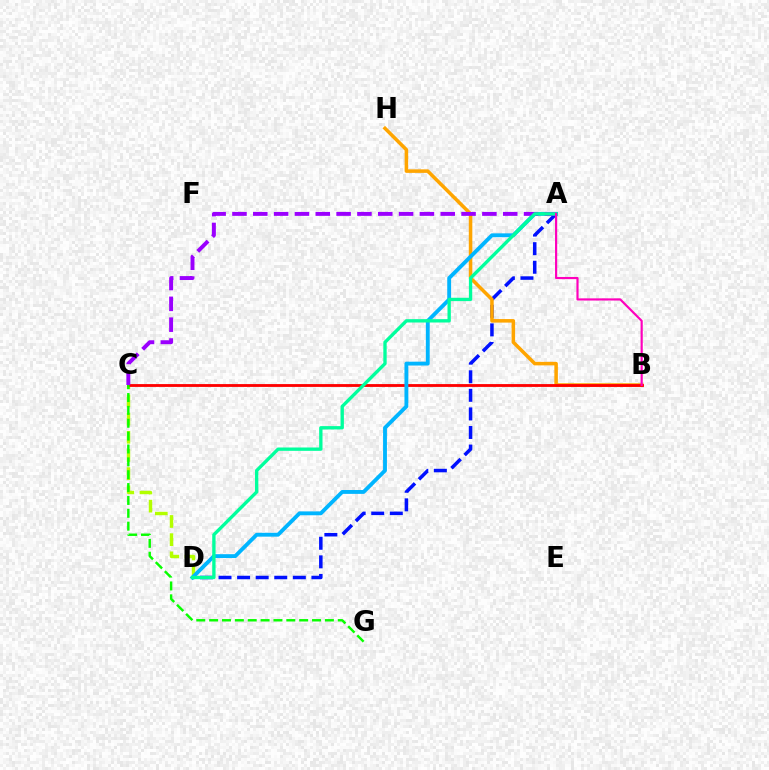{('C', 'D'): [{'color': '#b3ff00', 'line_style': 'dashed', 'thickness': 2.47}], ('A', 'D'): [{'color': '#0010ff', 'line_style': 'dashed', 'thickness': 2.52}, {'color': '#00b5ff', 'line_style': 'solid', 'thickness': 2.78}, {'color': '#00ff9d', 'line_style': 'solid', 'thickness': 2.4}], ('B', 'H'): [{'color': '#ffa500', 'line_style': 'solid', 'thickness': 2.54}], ('B', 'C'): [{'color': '#ff0000', 'line_style': 'solid', 'thickness': 2.04}], ('C', 'G'): [{'color': '#08ff00', 'line_style': 'dashed', 'thickness': 1.75}], ('A', 'C'): [{'color': '#9b00ff', 'line_style': 'dashed', 'thickness': 2.83}], ('A', 'B'): [{'color': '#ff00bd', 'line_style': 'solid', 'thickness': 1.57}]}